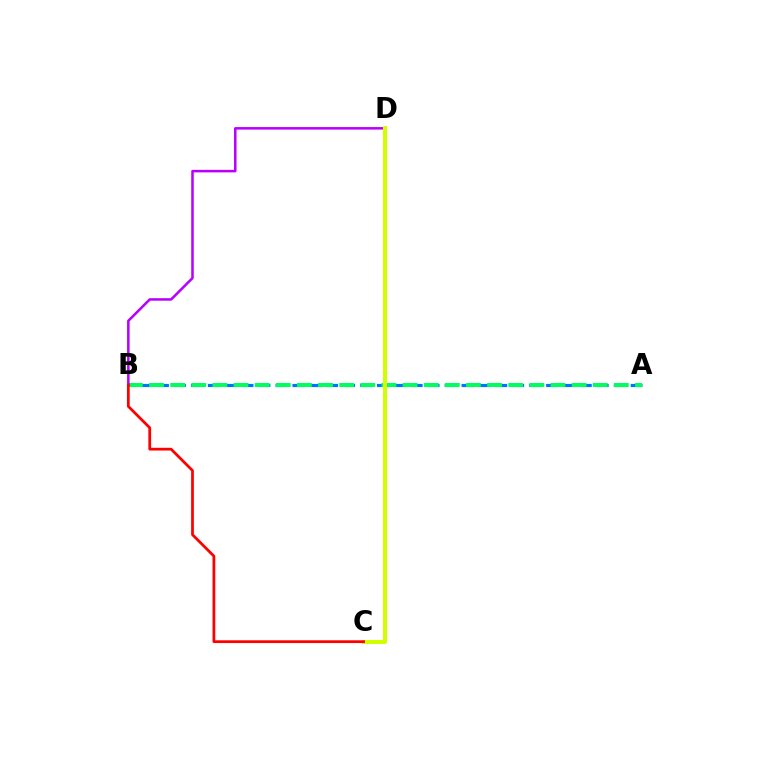{('A', 'B'): [{'color': '#0074ff', 'line_style': 'dashed', 'thickness': 2.3}, {'color': '#00ff5c', 'line_style': 'dashed', 'thickness': 2.87}], ('B', 'D'): [{'color': '#b900ff', 'line_style': 'solid', 'thickness': 1.82}], ('C', 'D'): [{'color': '#d1ff00', 'line_style': 'solid', 'thickness': 2.9}], ('B', 'C'): [{'color': '#ff0000', 'line_style': 'solid', 'thickness': 1.98}]}